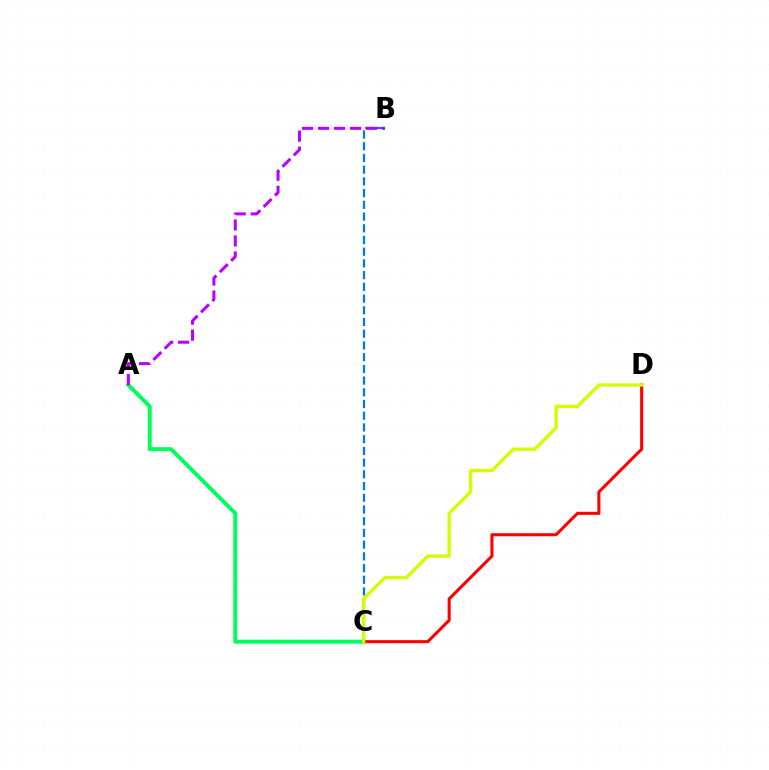{('B', 'C'): [{'color': '#0074ff', 'line_style': 'dashed', 'thickness': 1.59}], ('A', 'C'): [{'color': '#00ff5c', 'line_style': 'solid', 'thickness': 2.86}], ('A', 'B'): [{'color': '#b900ff', 'line_style': 'dashed', 'thickness': 2.17}], ('C', 'D'): [{'color': '#ff0000', 'line_style': 'solid', 'thickness': 2.21}, {'color': '#d1ff00', 'line_style': 'solid', 'thickness': 2.39}]}